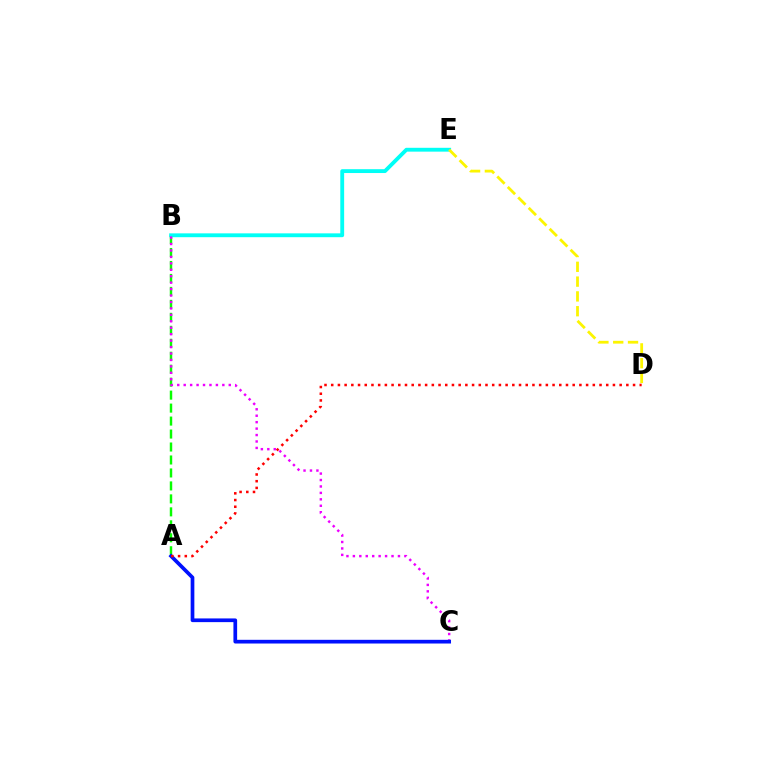{('A', 'B'): [{'color': '#08ff00', 'line_style': 'dashed', 'thickness': 1.76}], ('B', 'E'): [{'color': '#00fff6', 'line_style': 'solid', 'thickness': 2.77}], ('B', 'C'): [{'color': '#ee00ff', 'line_style': 'dotted', 'thickness': 1.75}], ('D', 'E'): [{'color': '#fcf500', 'line_style': 'dashed', 'thickness': 2.01}], ('A', 'C'): [{'color': '#0010ff', 'line_style': 'solid', 'thickness': 2.66}], ('A', 'D'): [{'color': '#ff0000', 'line_style': 'dotted', 'thickness': 1.82}]}